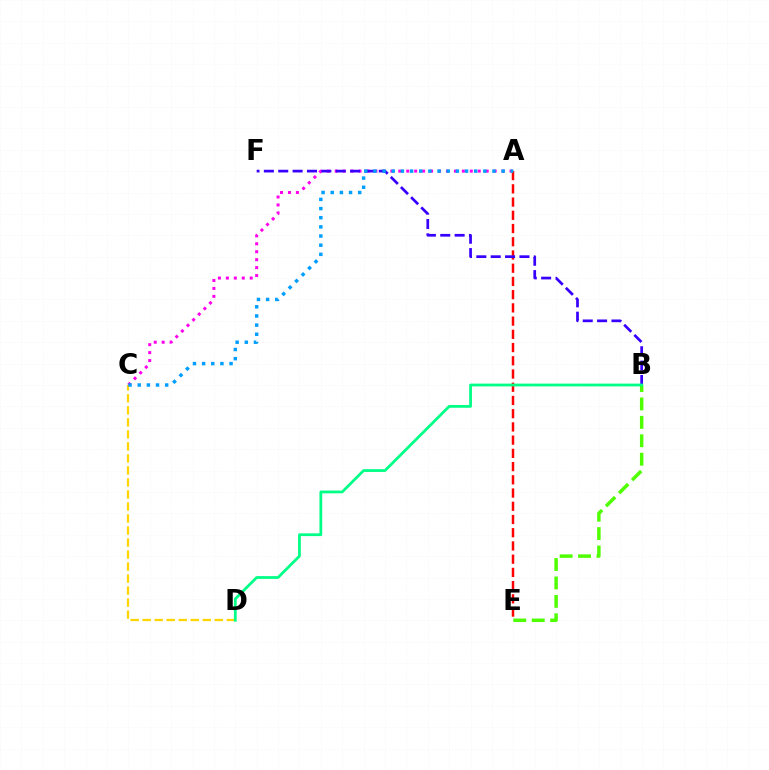{('C', 'D'): [{'color': '#ffd500', 'line_style': 'dashed', 'thickness': 1.63}], ('A', 'C'): [{'color': '#ff00ed', 'line_style': 'dotted', 'thickness': 2.16}, {'color': '#009eff', 'line_style': 'dotted', 'thickness': 2.49}], ('B', 'E'): [{'color': '#4fff00', 'line_style': 'dashed', 'thickness': 2.5}], ('A', 'E'): [{'color': '#ff0000', 'line_style': 'dashed', 'thickness': 1.8}], ('B', 'F'): [{'color': '#3700ff', 'line_style': 'dashed', 'thickness': 1.95}], ('B', 'D'): [{'color': '#00ff86', 'line_style': 'solid', 'thickness': 2.0}]}